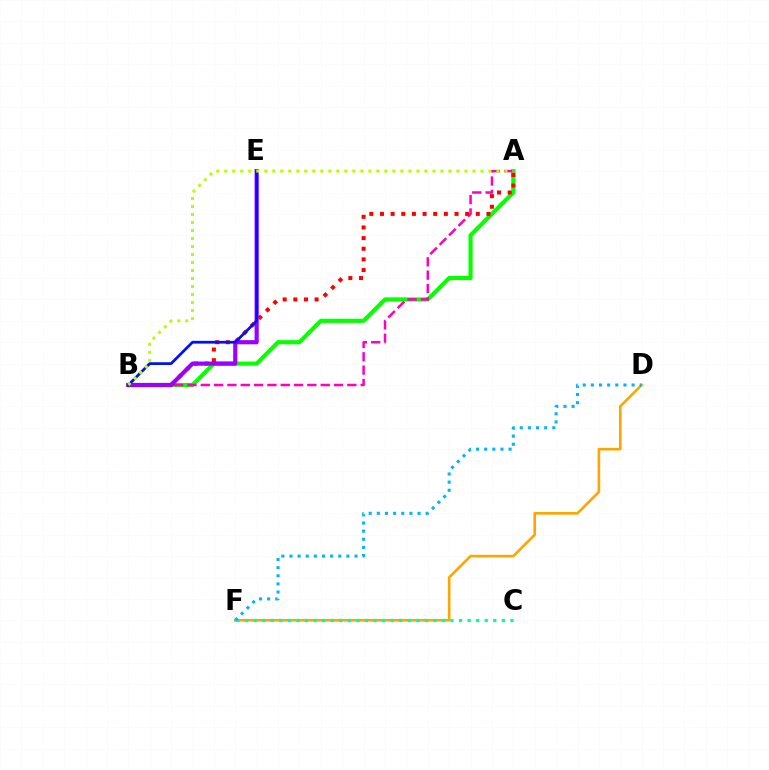{('A', 'B'): [{'color': '#08ff00', 'line_style': 'solid', 'thickness': 2.98}, {'color': '#ff00bd', 'line_style': 'dashed', 'thickness': 1.81}, {'color': '#ff0000', 'line_style': 'dotted', 'thickness': 2.89}, {'color': '#b3ff00', 'line_style': 'dotted', 'thickness': 2.18}], ('B', 'E'): [{'color': '#9b00ff', 'line_style': 'solid', 'thickness': 3.0}, {'color': '#0010ff', 'line_style': 'solid', 'thickness': 1.99}], ('D', 'F'): [{'color': '#ffa500', 'line_style': 'solid', 'thickness': 1.89}, {'color': '#00b5ff', 'line_style': 'dotted', 'thickness': 2.21}], ('C', 'F'): [{'color': '#00ff9d', 'line_style': 'dotted', 'thickness': 2.32}]}